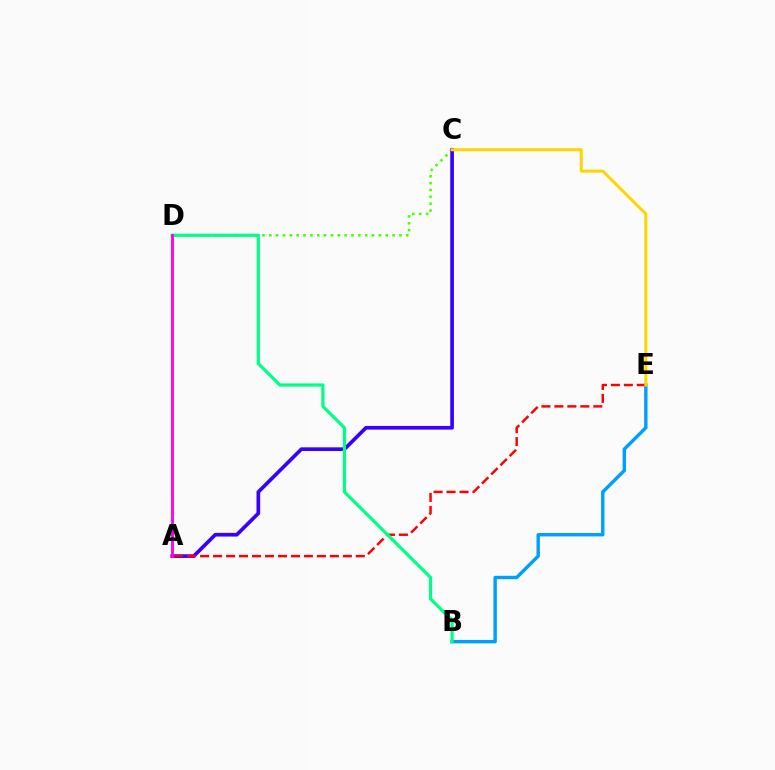{('C', 'D'): [{'color': '#4fff00', 'line_style': 'dotted', 'thickness': 1.86}], ('B', 'E'): [{'color': '#009eff', 'line_style': 'solid', 'thickness': 2.45}], ('A', 'C'): [{'color': '#3700ff', 'line_style': 'solid', 'thickness': 2.65}], ('A', 'E'): [{'color': '#ff0000', 'line_style': 'dashed', 'thickness': 1.76}], ('C', 'E'): [{'color': '#ffd500', 'line_style': 'solid', 'thickness': 2.18}], ('B', 'D'): [{'color': '#00ff86', 'line_style': 'solid', 'thickness': 2.3}], ('A', 'D'): [{'color': '#ff00ed', 'line_style': 'solid', 'thickness': 2.07}]}